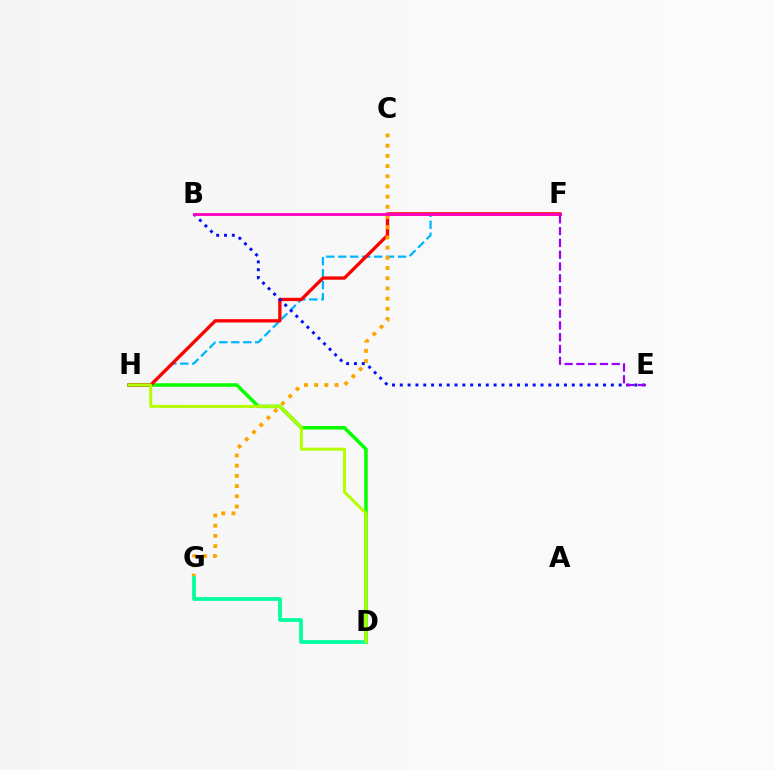{('D', 'H'): [{'color': '#08ff00', 'line_style': 'solid', 'thickness': 2.55}, {'color': '#b3ff00', 'line_style': 'solid', 'thickness': 2.15}], ('F', 'H'): [{'color': '#00b5ff', 'line_style': 'dashed', 'thickness': 1.62}, {'color': '#ff0000', 'line_style': 'solid', 'thickness': 2.39}], ('C', 'G'): [{'color': '#ffa500', 'line_style': 'dotted', 'thickness': 2.77}], ('D', 'G'): [{'color': '#00ff9d', 'line_style': 'solid', 'thickness': 2.66}], ('B', 'E'): [{'color': '#0010ff', 'line_style': 'dotted', 'thickness': 2.12}], ('B', 'F'): [{'color': '#ff00bd', 'line_style': 'solid', 'thickness': 2.05}], ('E', 'F'): [{'color': '#9b00ff', 'line_style': 'dashed', 'thickness': 1.6}]}